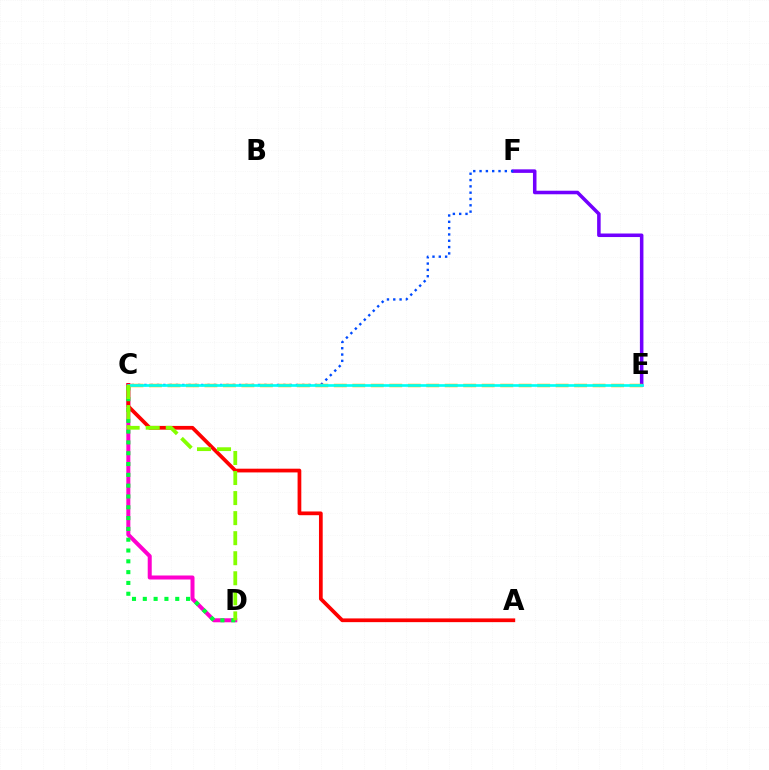{('E', 'F'): [{'color': '#7200ff', 'line_style': 'solid', 'thickness': 2.55}], ('C', 'F'): [{'color': '#004bff', 'line_style': 'dotted', 'thickness': 1.72}], ('C', 'D'): [{'color': '#ff00cf', 'line_style': 'solid', 'thickness': 2.89}, {'color': '#00ff39', 'line_style': 'dotted', 'thickness': 2.94}, {'color': '#84ff00', 'line_style': 'dashed', 'thickness': 2.72}], ('A', 'C'): [{'color': '#ff0000', 'line_style': 'solid', 'thickness': 2.69}], ('C', 'E'): [{'color': '#ffbd00', 'line_style': 'dashed', 'thickness': 2.51}, {'color': '#00fff6', 'line_style': 'solid', 'thickness': 1.92}]}